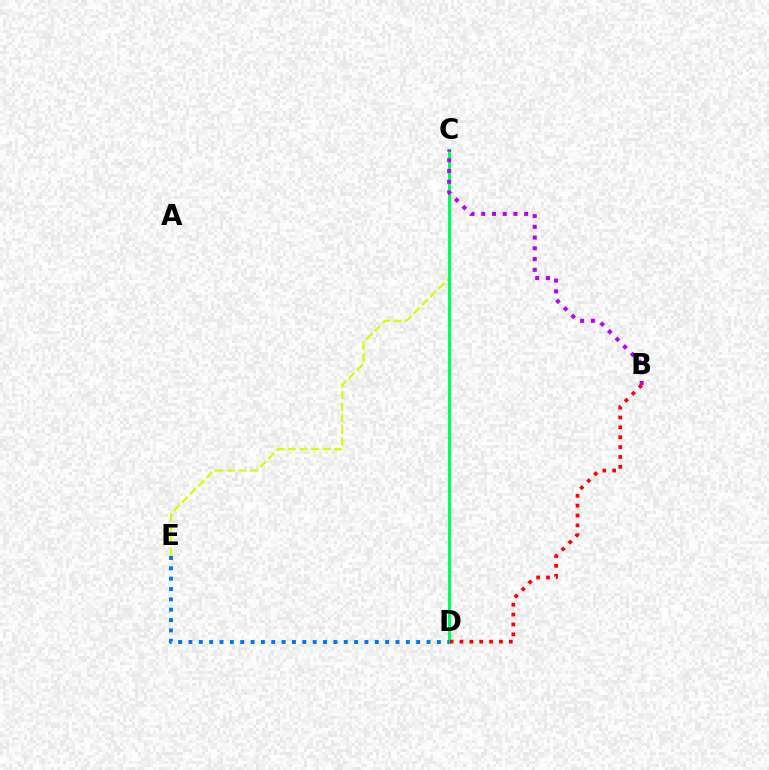{('C', 'E'): [{'color': '#d1ff00', 'line_style': 'dashed', 'thickness': 1.58}], ('C', 'D'): [{'color': '#00ff5c', 'line_style': 'solid', 'thickness': 2.16}], ('D', 'E'): [{'color': '#0074ff', 'line_style': 'dotted', 'thickness': 2.81}], ('B', 'D'): [{'color': '#ff0000', 'line_style': 'dotted', 'thickness': 2.68}], ('B', 'C'): [{'color': '#b900ff', 'line_style': 'dotted', 'thickness': 2.92}]}